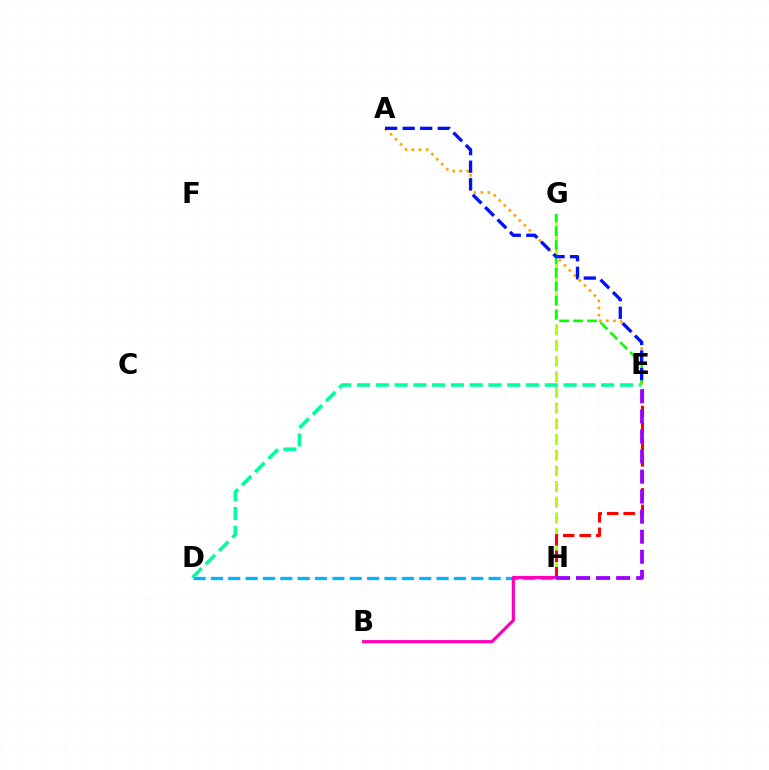{('G', 'H'): [{'color': '#b3ff00', 'line_style': 'dashed', 'thickness': 2.13}], ('E', 'H'): [{'color': '#ff0000', 'line_style': 'dashed', 'thickness': 2.24}, {'color': '#9b00ff', 'line_style': 'dashed', 'thickness': 2.72}], ('D', 'H'): [{'color': '#00b5ff', 'line_style': 'dashed', 'thickness': 2.36}], ('E', 'G'): [{'color': '#08ff00', 'line_style': 'dashed', 'thickness': 1.9}], ('B', 'H'): [{'color': '#ff00bd', 'line_style': 'solid', 'thickness': 2.28}], ('A', 'E'): [{'color': '#ffa500', 'line_style': 'dotted', 'thickness': 1.92}, {'color': '#0010ff', 'line_style': 'dashed', 'thickness': 2.38}], ('D', 'E'): [{'color': '#00ff9d', 'line_style': 'dashed', 'thickness': 2.55}]}